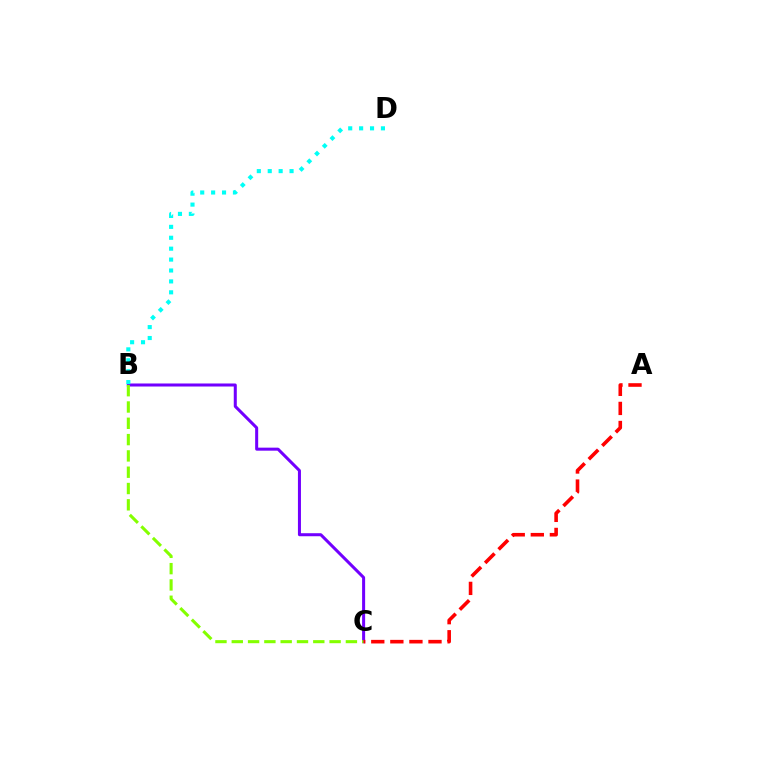{('B', 'C'): [{'color': '#7200ff', 'line_style': 'solid', 'thickness': 2.18}, {'color': '#84ff00', 'line_style': 'dashed', 'thickness': 2.22}], ('A', 'C'): [{'color': '#ff0000', 'line_style': 'dashed', 'thickness': 2.59}], ('B', 'D'): [{'color': '#00fff6', 'line_style': 'dotted', 'thickness': 2.96}]}